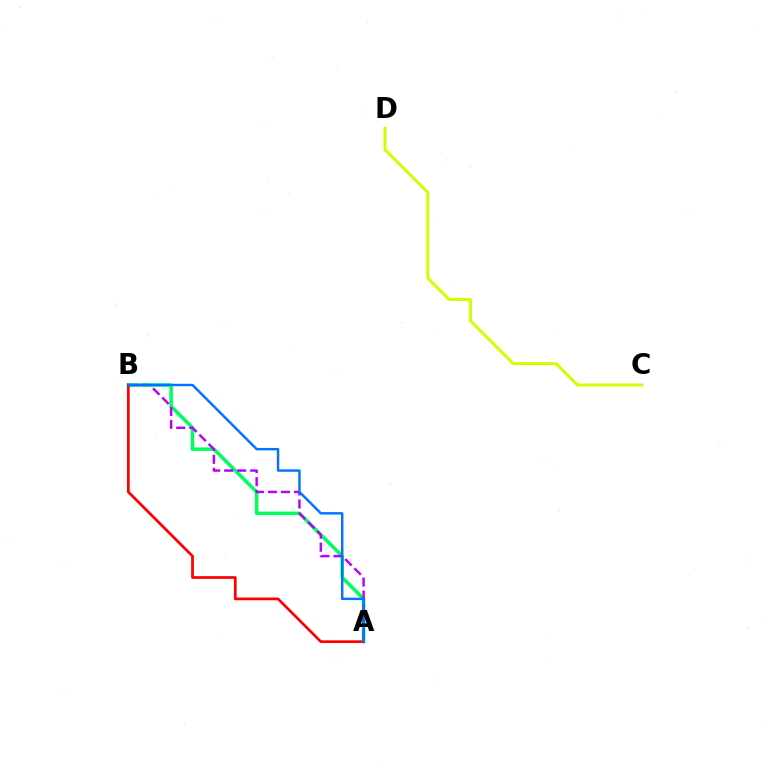{('C', 'D'): [{'color': '#d1ff00', 'line_style': 'solid', 'thickness': 2.17}], ('A', 'B'): [{'color': '#00ff5c', 'line_style': 'solid', 'thickness': 2.53}, {'color': '#b900ff', 'line_style': 'dashed', 'thickness': 1.77}, {'color': '#ff0000', 'line_style': 'solid', 'thickness': 1.95}, {'color': '#0074ff', 'line_style': 'solid', 'thickness': 1.75}]}